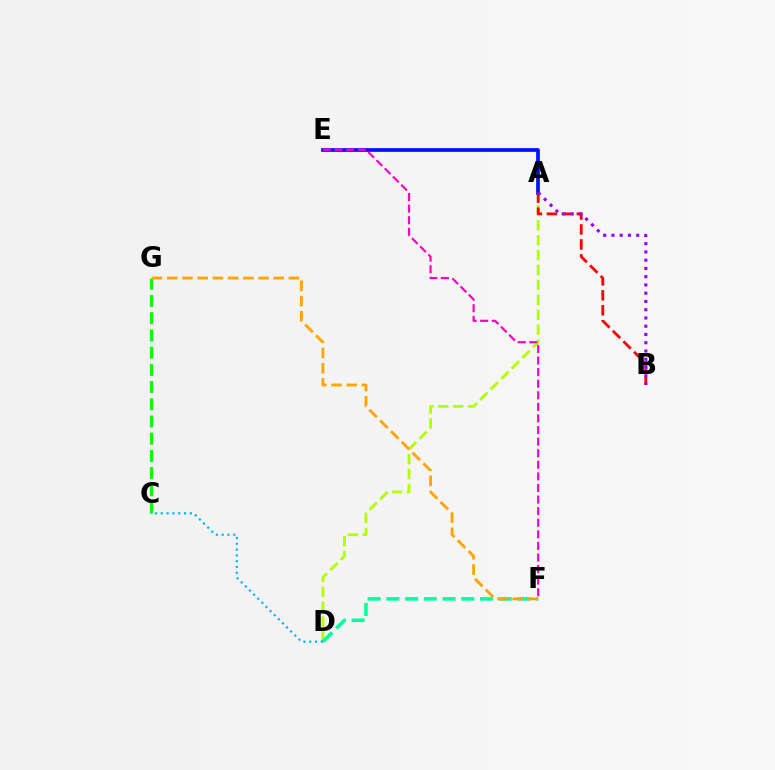{('A', 'D'): [{'color': '#b3ff00', 'line_style': 'dashed', 'thickness': 2.02}], ('A', 'E'): [{'color': '#0010ff', 'line_style': 'solid', 'thickness': 2.67}], ('E', 'F'): [{'color': '#ff00bd', 'line_style': 'dashed', 'thickness': 1.57}], ('A', 'B'): [{'color': '#ff0000', 'line_style': 'dashed', 'thickness': 2.03}, {'color': '#9b00ff', 'line_style': 'dotted', 'thickness': 2.24}], ('C', 'G'): [{'color': '#08ff00', 'line_style': 'dashed', 'thickness': 2.34}], ('D', 'F'): [{'color': '#00ff9d', 'line_style': 'dashed', 'thickness': 2.54}], ('F', 'G'): [{'color': '#ffa500', 'line_style': 'dashed', 'thickness': 2.07}], ('C', 'D'): [{'color': '#00b5ff', 'line_style': 'dotted', 'thickness': 1.58}]}